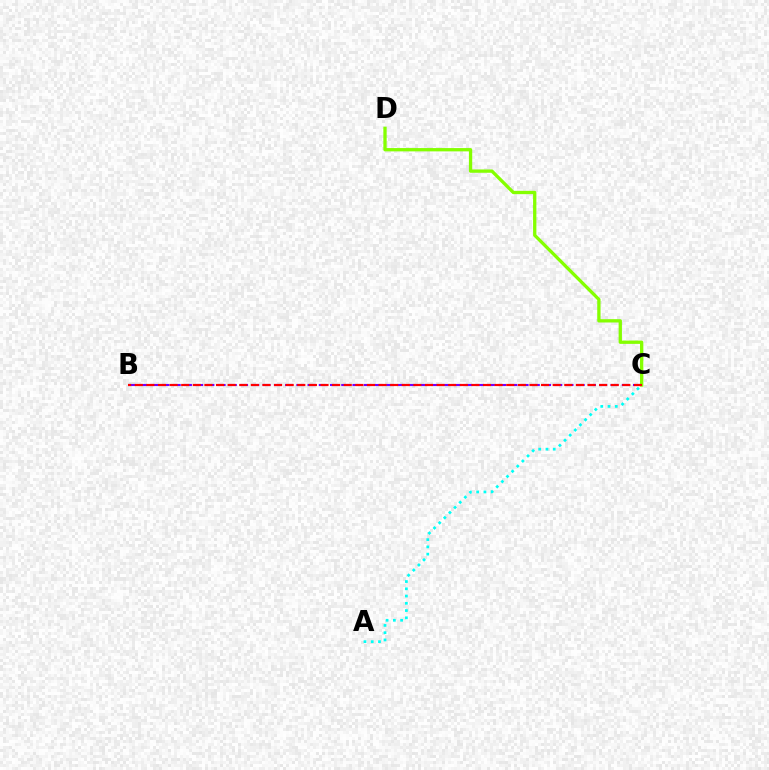{('B', 'C'): [{'color': '#7200ff', 'line_style': 'dashed', 'thickness': 1.52}, {'color': '#ff0000', 'line_style': 'dashed', 'thickness': 1.58}], ('C', 'D'): [{'color': '#84ff00', 'line_style': 'solid', 'thickness': 2.38}], ('A', 'C'): [{'color': '#00fff6', 'line_style': 'dotted', 'thickness': 1.97}]}